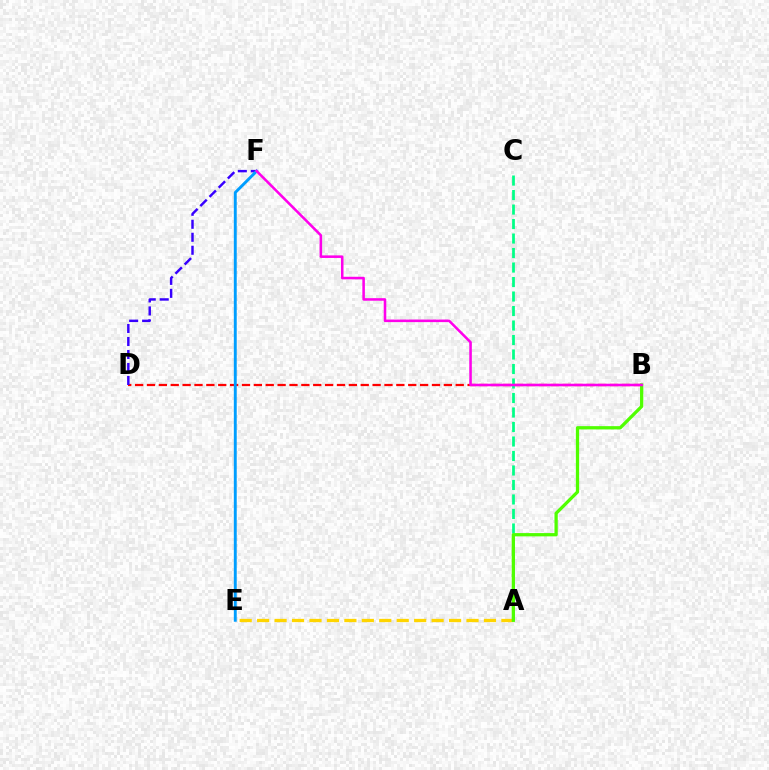{('A', 'C'): [{'color': '#00ff86', 'line_style': 'dashed', 'thickness': 1.97}], ('B', 'D'): [{'color': '#ff0000', 'line_style': 'dashed', 'thickness': 1.61}], ('D', 'F'): [{'color': '#3700ff', 'line_style': 'dashed', 'thickness': 1.76}], ('A', 'E'): [{'color': '#ffd500', 'line_style': 'dashed', 'thickness': 2.37}], ('E', 'F'): [{'color': '#009eff', 'line_style': 'solid', 'thickness': 2.09}], ('A', 'B'): [{'color': '#4fff00', 'line_style': 'solid', 'thickness': 2.35}], ('B', 'F'): [{'color': '#ff00ed', 'line_style': 'solid', 'thickness': 1.84}]}